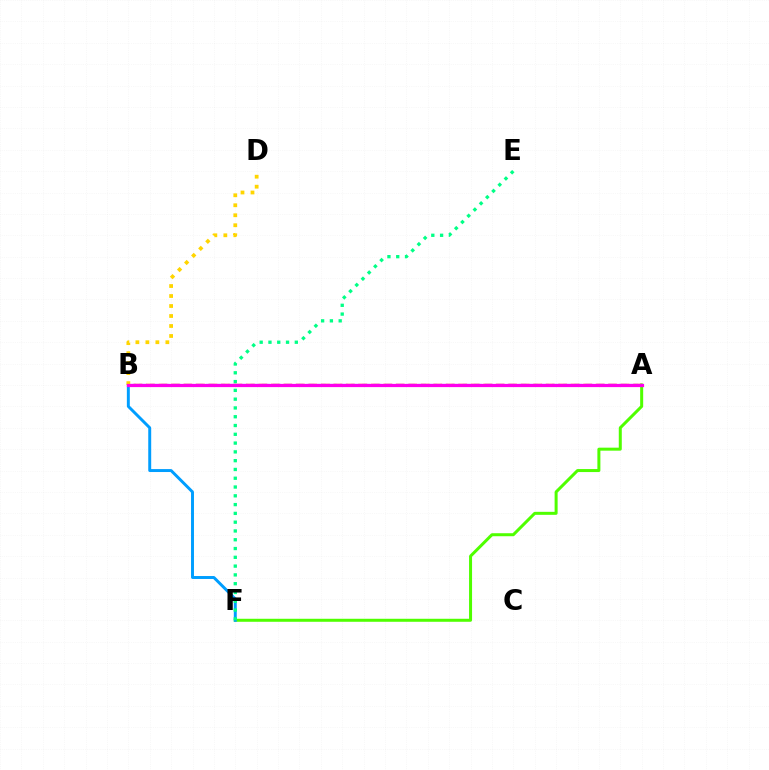{('A', 'F'): [{'color': '#4fff00', 'line_style': 'solid', 'thickness': 2.16}], ('A', 'B'): [{'color': '#3700ff', 'line_style': 'dashed', 'thickness': 1.52}, {'color': '#ff0000', 'line_style': 'dashed', 'thickness': 1.7}, {'color': '#ff00ed', 'line_style': 'solid', 'thickness': 2.32}], ('B', 'F'): [{'color': '#009eff', 'line_style': 'solid', 'thickness': 2.12}], ('E', 'F'): [{'color': '#00ff86', 'line_style': 'dotted', 'thickness': 2.39}], ('B', 'D'): [{'color': '#ffd500', 'line_style': 'dotted', 'thickness': 2.71}]}